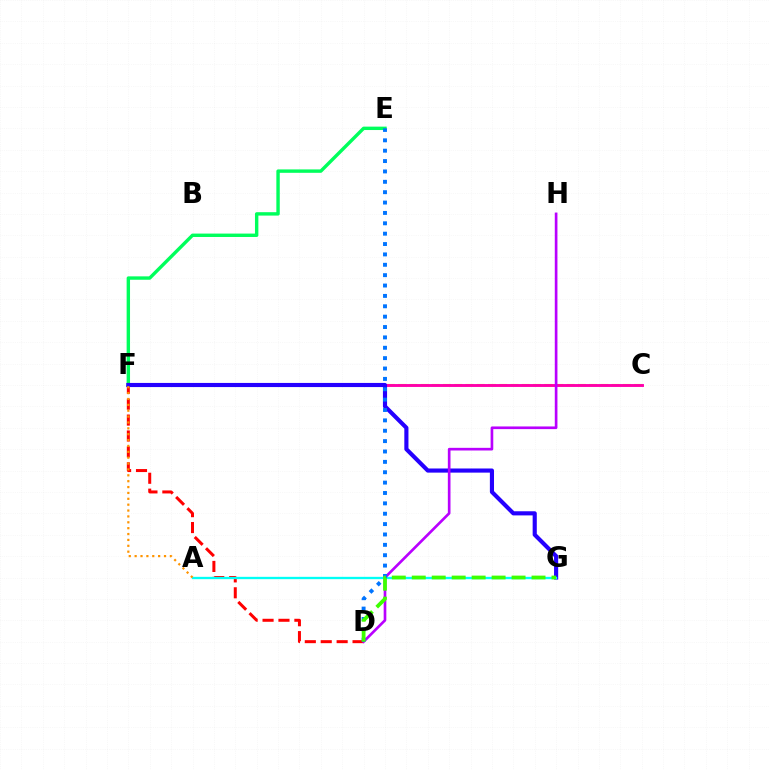{('D', 'F'): [{'color': '#ff0000', 'line_style': 'dashed', 'thickness': 2.16}], ('C', 'F'): [{'color': '#d1ff00', 'line_style': 'dashed', 'thickness': 1.53}, {'color': '#ff00ac', 'line_style': 'solid', 'thickness': 2.09}], ('E', 'F'): [{'color': '#00ff5c', 'line_style': 'solid', 'thickness': 2.45}], ('F', 'G'): [{'color': '#2500ff', 'line_style': 'solid', 'thickness': 2.98}], ('A', 'G'): [{'color': '#00fff6', 'line_style': 'solid', 'thickness': 1.68}], ('A', 'F'): [{'color': '#ff9400', 'line_style': 'dotted', 'thickness': 1.6}], ('D', 'H'): [{'color': '#b900ff', 'line_style': 'solid', 'thickness': 1.92}], ('D', 'E'): [{'color': '#0074ff', 'line_style': 'dotted', 'thickness': 2.82}], ('D', 'G'): [{'color': '#3dff00', 'line_style': 'dashed', 'thickness': 2.71}]}